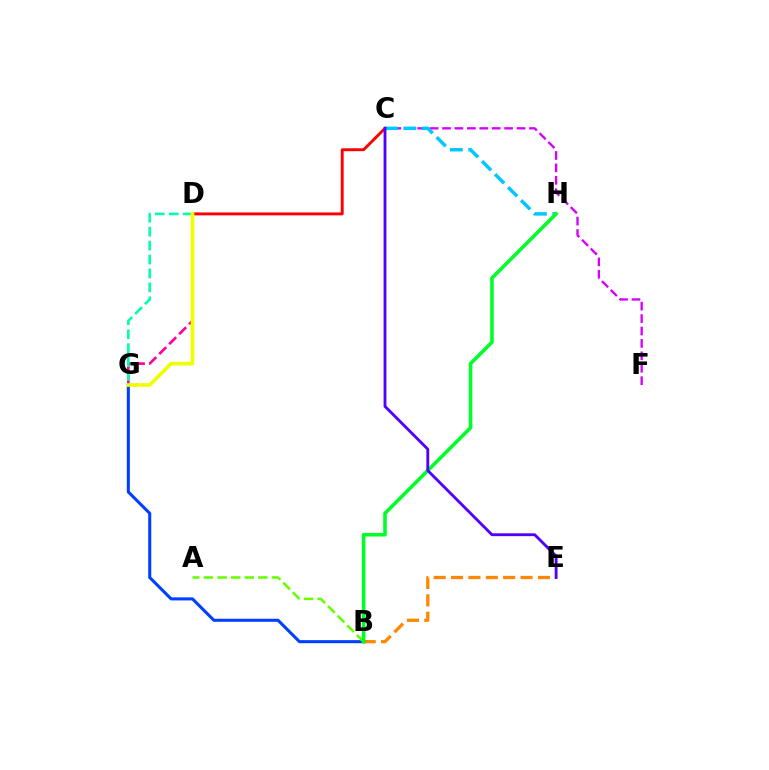{('B', 'E'): [{'color': '#ff8800', 'line_style': 'dashed', 'thickness': 2.36}], ('C', 'D'): [{'color': '#ff0000', 'line_style': 'solid', 'thickness': 2.09}], ('D', 'G'): [{'color': '#ff00a0', 'line_style': 'dashed', 'thickness': 1.91}, {'color': '#00ffaf', 'line_style': 'dashed', 'thickness': 1.89}, {'color': '#eeff00', 'line_style': 'solid', 'thickness': 2.63}], ('B', 'G'): [{'color': '#003fff', 'line_style': 'solid', 'thickness': 2.2}], ('C', 'F'): [{'color': '#d600ff', 'line_style': 'dashed', 'thickness': 1.69}], ('A', 'B'): [{'color': '#66ff00', 'line_style': 'dashed', 'thickness': 1.85}], ('C', 'H'): [{'color': '#00c7ff', 'line_style': 'dashed', 'thickness': 2.5}], ('B', 'H'): [{'color': '#00ff27', 'line_style': 'solid', 'thickness': 2.58}], ('C', 'E'): [{'color': '#4f00ff', 'line_style': 'solid', 'thickness': 2.05}]}